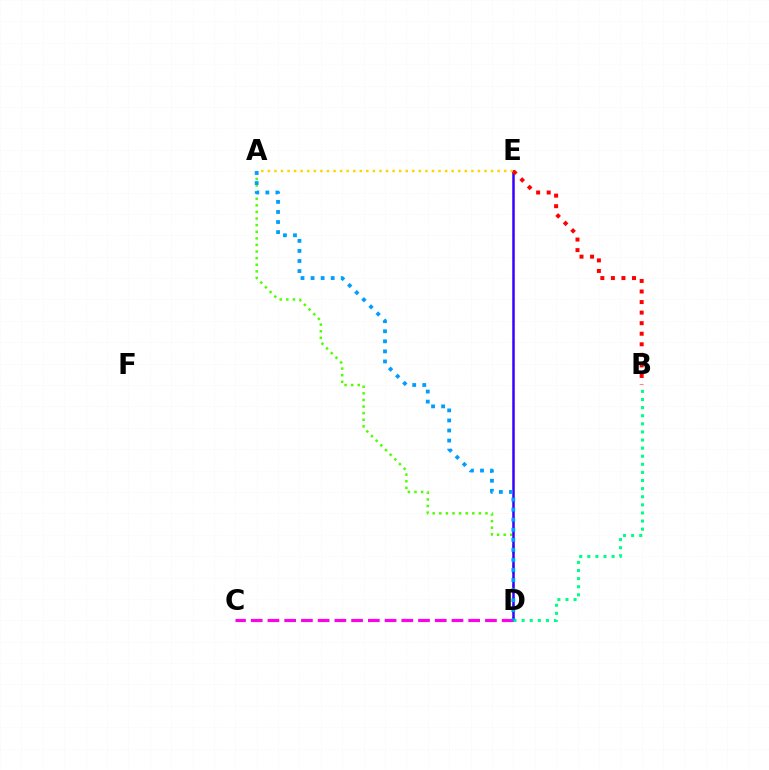{('A', 'D'): [{'color': '#4fff00', 'line_style': 'dotted', 'thickness': 1.79}, {'color': '#009eff', 'line_style': 'dotted', 'thickness': 2.73}], ('D', 'E'): [{'color': '#3700ff', 'line_style': 'solid', 'thickness': 1.8}], ('A', 'E'): [{'color': '#ffd500', 'line_style': 'dotted', 'thickness': 1.78}], ('B', 'E'): [{'color': '#ff0000', 'line_style': 'dotted', 'thickness': 2.87}], ('C', 'D'): [{'color': '#ff00ed', 'line_style': 'dashed', 'thickness': 2.27}], ('B', 'D'): [{'color': '#00ff86', 'line_style': 'dotted', 'thickness': 2.2}]}